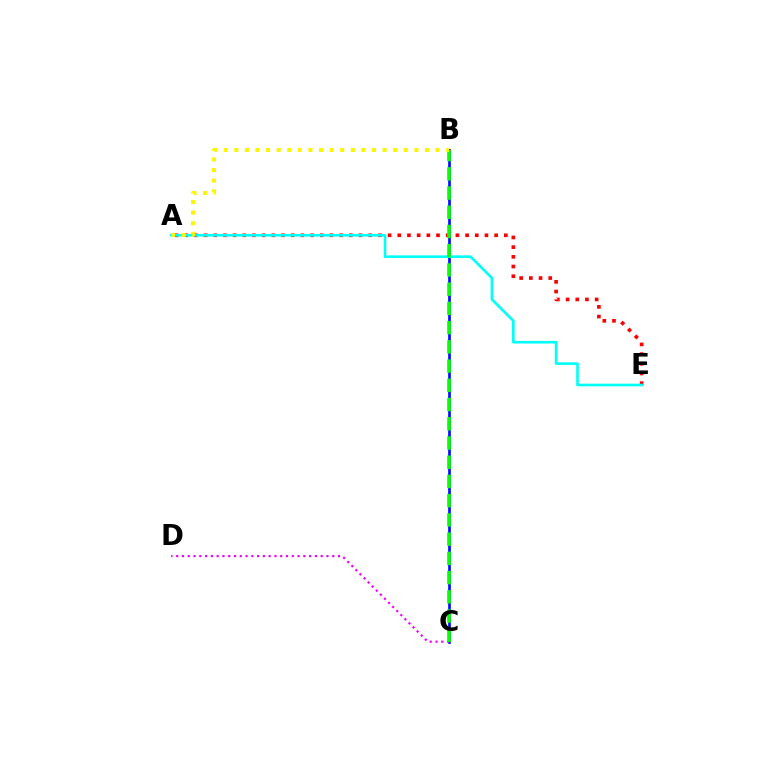{('A', 'E'): [{'color': '#ff0000', 'line_style': 'dotted', 'thickness': 2.63}, {'color': '#00fff6', 'line_style': 'solid', 'thickness': 1.89}], ('B', 'C'): [{'color': '#0010ff', 'line_style': 'solid', 'thickness': 1.94}, {'color': '#08ff00', 'line_style': 'dashed', 'thickness': 2.61}], ('C', 'D'): [{'color': '#ee00ff', 'line_style': 'dotted', 'thickness': 1.57}], ('A', 'B'): [{'color': '#fcf500', 'line_style': 'dotted', 'thickness': 2.88}]}